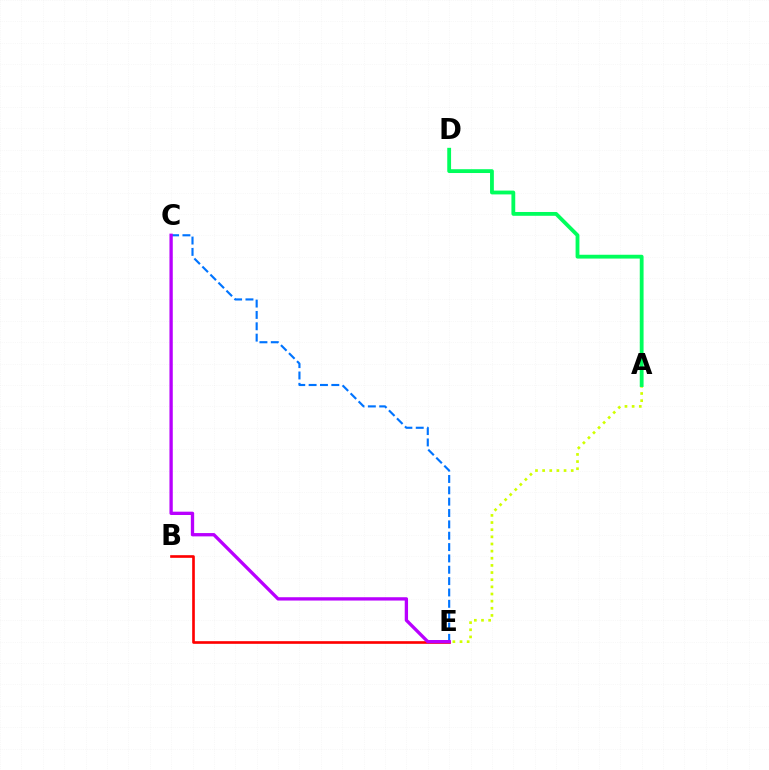{('A', 'E'): [{'color': '#d1ff00', 'line_style': 'dotted', 'thickness': 1.94}], ('A', 'D'): [{'color': '#00ff5c', 'line_style': 'solid', 'thickness': 2.75}], ('B', 'E'): [{'color': '#ff0000', 'line_style': 'solid', 'thickness': 1.91}], ('C', 'E'): [{'color': '#0074ff', 'line_style': 'dashed', 'thickness': 1.54}, {'color': '#b900ff', 'line_style': 'solid', 'thickness': 2.39}]}